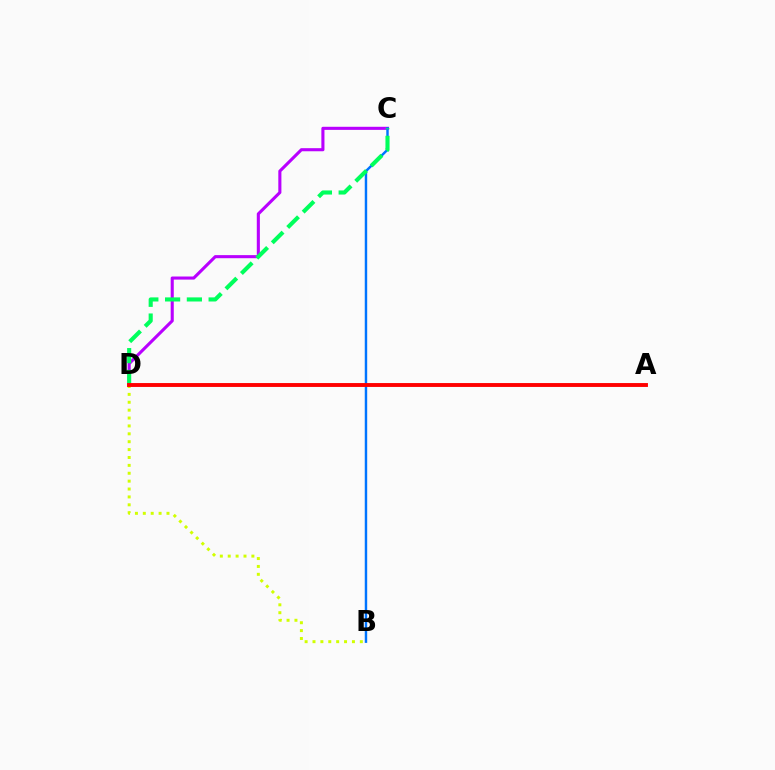{('C', 'D'): [{'color': '#b900ff', 'line_style': 'solid', 'thickness': 2.22}, {'color': '#00ff5c', 'line_style': 'dashed', 'thickness': 2.96}], ('B', 'D'): [{'color': '#d1ff00', 'line_style': 'dotted', 'thickness': 2.14}], ('B', 'C'): [{'color': '#0074ff', 'line_style': 'solid', 'thickness': 1.76}], ('A', 'D'): [{'color': '#ff0000', 'line_style': 'solid', 'thickness': 2.79}]}